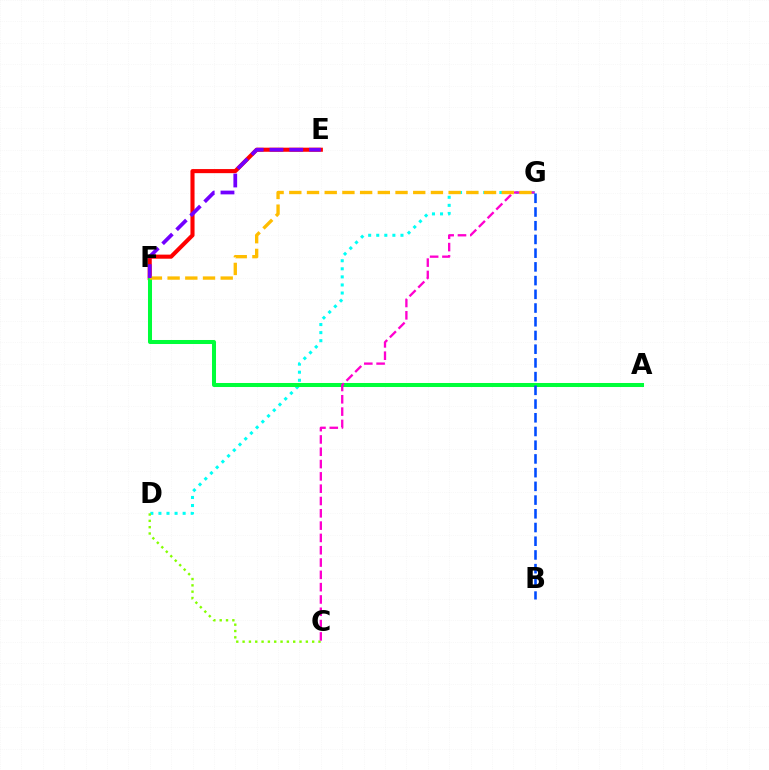{('D', 'G'): [{'color': '#00fff6', 'line_style': 'dotted', 'thickness': 2.19}], ('E', 'F'): [{'color': '#ff0000', 'line_style': 'solid', 'thickness': 2.94}, {'color': '#7200ff', 'line_style': 'dashed', 'thickness': 2.69}], ('A', 'F'): [{'color': '#00ff39', 'line_style': 'solid', 'thickness': 2.9}], ('C', 'D'): [{'color': '#84ff00', 'line_style': 'dotted', 'thickness': 1.72}], ('C', 'G'): [{'color': '#ff00cf', 'line_style': 'dashed', 'thickness': 1.67}], ('F', 'G'): [{'color': '#ffbd00', 'line_style': 'dashed', 'thickness': 2.4}], ('B', 'G'): [{'color': '#004bff', 'line_style': 'dashed', 'thickness': 1.86}]}